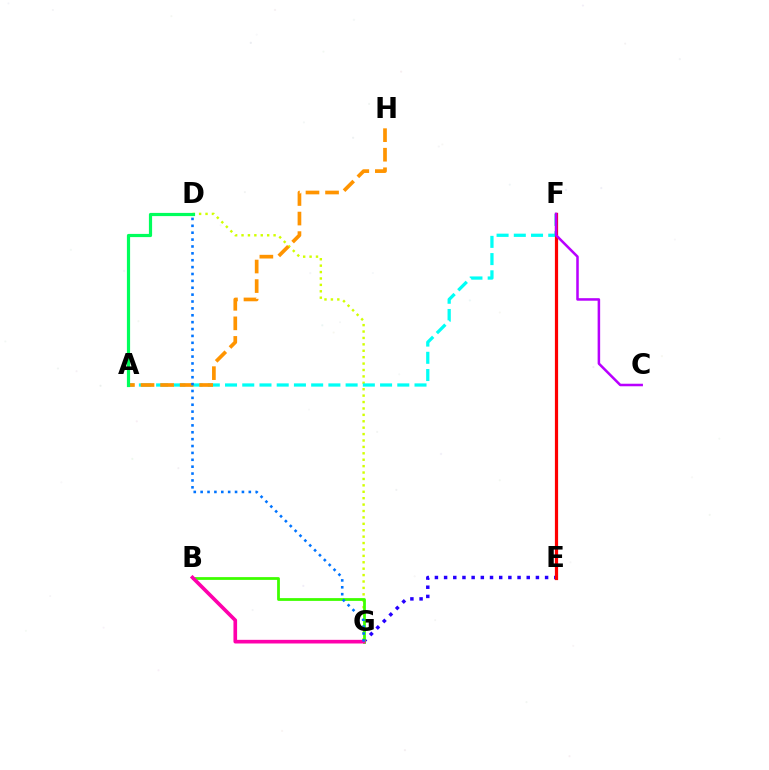{('D', 'G'): [{'color': '#d1ff00', 'line_style': 'dotted', 'thickness': 1.74}, {'color': '#0074ff', 'line_style': 'dotted', 'thickness': 1.87}], ('E', 'G'): [{'color': '#2500ff', 'line_style': 'dotted', 'thickness': 2.49}], ('A', 'F'): [{'color': '#00fff6', 'line_style': 'dashed', 'thickness': 2.34}], ('B', 'G'): [{'color': '#3dff00', 'line_style': 'solid', 'thickness': 2.0}, {'color': '#ff00ac', 'line_style': 'solid', 'thickness': 2.63}], ('E', 'F'): [{'color': '#ff0000', 'line_style': 'solid', 'thickness': 2.31}], ('A', 'H'): [{'color': '#ff9400', 'line_style': 'dashed', 'thickness': 2.66}], ('A', 'D'): [{'color': '#00ff5c', 'line_style': 'solid', 'thickness': 2.3}], ('C', 'F'): [{'color': '#b900ff', 'line_style': 'solid', 'thickness': 1.82}]}